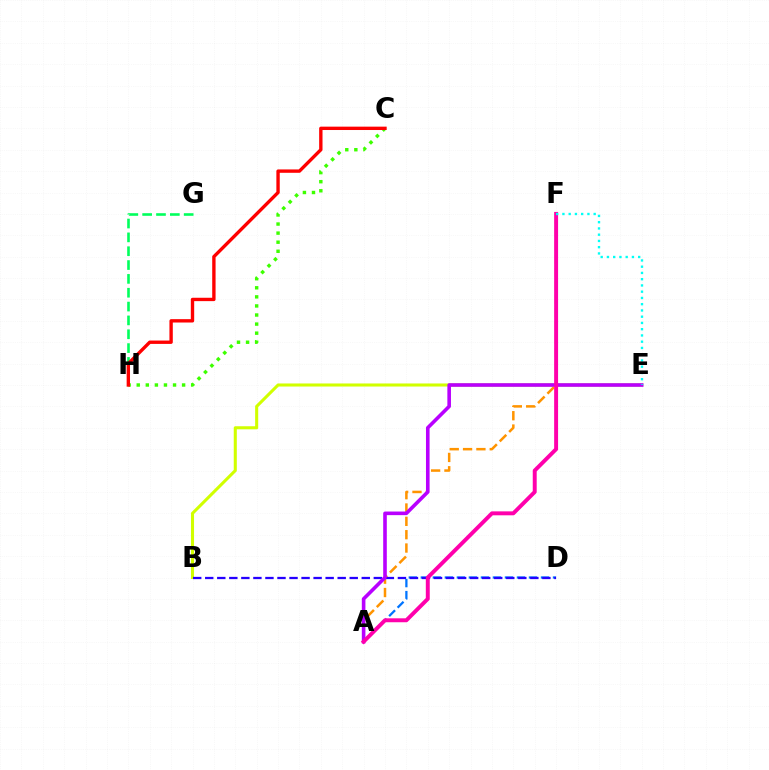{('C', 'H'): [{'color': '#3dff00', 'line_style': 'dotted', 'thickness': 2.47}, {'color': '#ff0000', 'line_style': 'solid', 'thickness': 2.42}], ('B', 'E'): [{'color': '#d1ff00', 'line_style': 'solid', 'thickness': 2.21}], ('A', 'F'): [{'color': '#ff9400', 'line_style': 'dashed', 'thickness': 1.81}, {'color': '#ff00ac', 'line_style': 'solid', 'thickness': 2.83}], ('A', 'D'): [{'color': '#0074ff', 'line_style': 'dashed', 'thickness': 1.63}], ('B', 'D'): [{'color': '#2500ff', 'line_style': 'dashed', 'thickness': 1.64}], ('G', 'H'): [{'color': '#00ff5c', 'line_style': 'dashed', 'thickness': 1.88}], ('A', 'E'): [{'color': '#b900ff', 'line_style': 'solid', 'thickness': 2.6}], ('E', 'F'): [{'color': '#00fff6', 'line_style': 'dotted', 'thickness': 1.7}]}